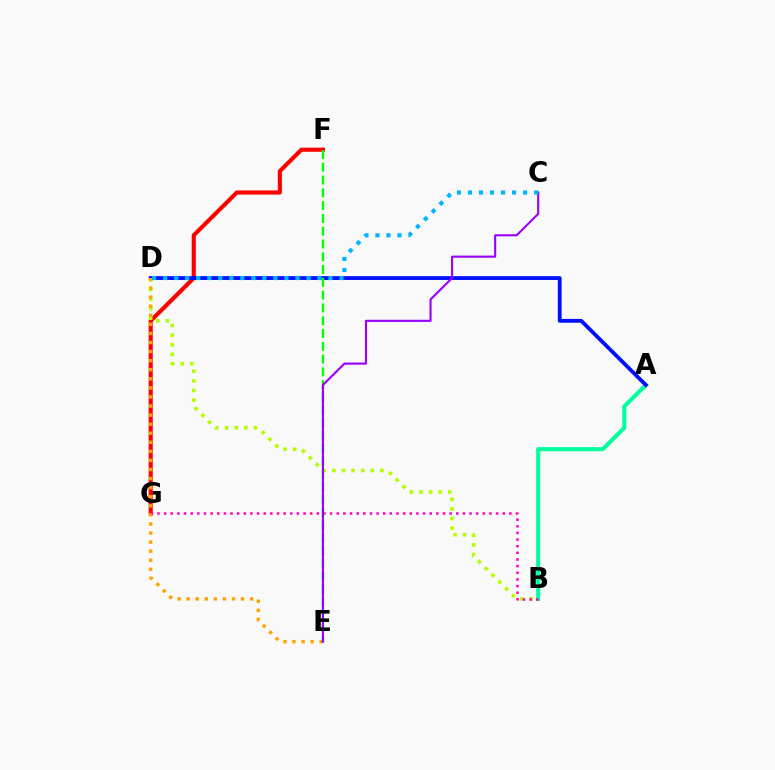{('F', 'G'): [{'color': '#ff0000', 'line_style': 'solid', 'thickness': 2.98}], ('B', 'D'): [{'color': '#b3ff00', 'line_style': 'dotted', 'thickness': 2.61}], ('A', 'B'): [{'color': '#00ff9d', 'line_style': 'solid', 'thickness': 2.95}], ('A', 'D'): [{'color': '#0010ff', 'line_style': 'solid', 'thickness': 2.75}], ('D', 'E'): [{'color': '#ffa500', 'line_style': 'dotted', 'thickness': 2.46}], ('B', 'G'): [{'color': '#ff00bd', 'line_style': 'dotted', 'thickness': 1.8}], ('E', 'F'): [{'color': '#08ff00', 'line_style': 'dashed', 'thickness': 1.74}], ('C', 'E'): [{'color': '#9b00ff', 'line_style': 'solid', 'thickness': 1.53}], ('C', 'D'): [{'color': '#00b5ff', 'line_style': 'dotted', 'thickness': 2.99}]}